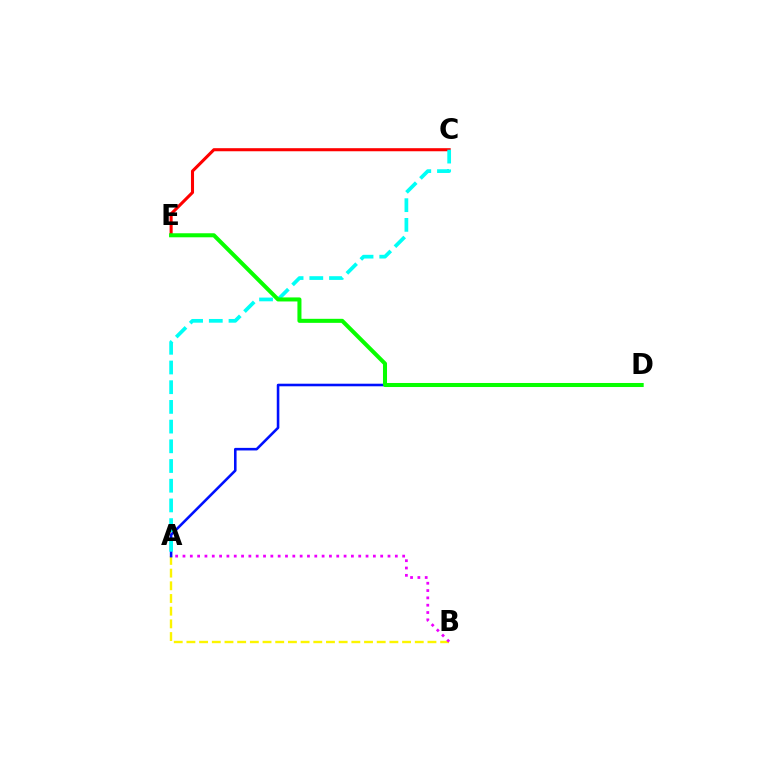{('C', 'E'): [{'color': '#ff0000', 'line_style': 'solid', 'thickness': 2.21}], ('A', 'B'): [{'color': '#fcf500', 'line_style': 'dashed', 'thickness': 1.72}, {'color': '#ee00ff', 'line_style': 'dotted', 'thickness': 1.99}], ('A', 'D'): [{'color': '#0010ff', 'line_style': 'solid', 'thickness': 1.86}], ('A', 'C'): [{'color': '#00fff6', 'line_style': 'dashed', 'thickness': 2.68}], ('D', 'E'): [{'color': '#08ff00', 'line_style': 'solid', 'thickness': 2.91}]}